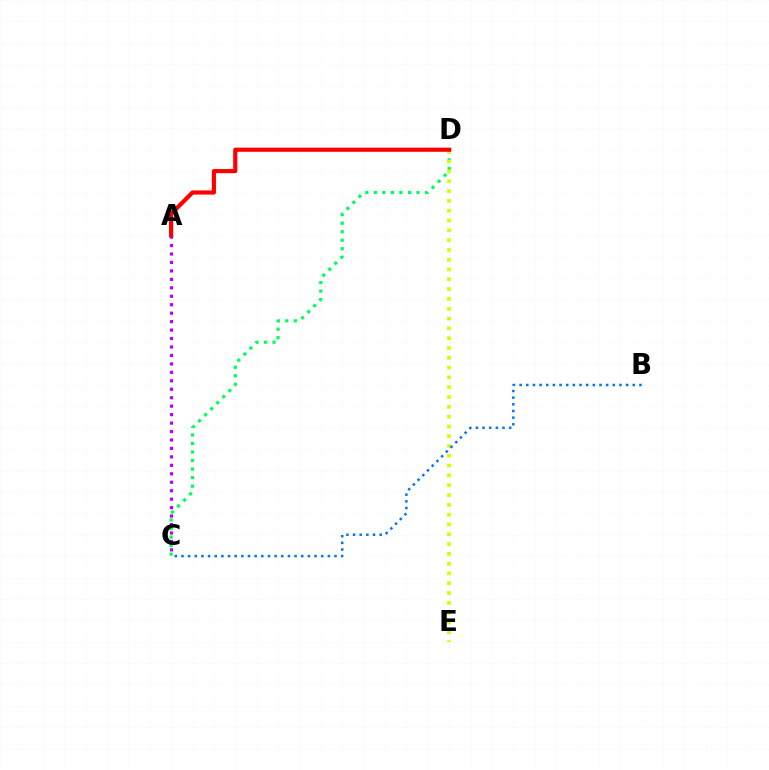{('A', 'C'): [{'color': '#b900ff', 'line_style': 'dotted', 'thickness': 2.3}], ('C', 'D'): [{'color': '#00ff5c', 'line_style': 'dotted', 'thickness': 2.32}], ('D', 'E'): [{'color': '#d1ff00', 'line_style': 'dotted', 'thickness': 2.66}], ('A', 'D'): [{'color': '#ff0000', 'line_style': 'solid', 'thickness': 2.99}], ('B', 'C'): [{'color': '#0074ff', 'line_style': 'dotted', 'thickness': 1.81}]}